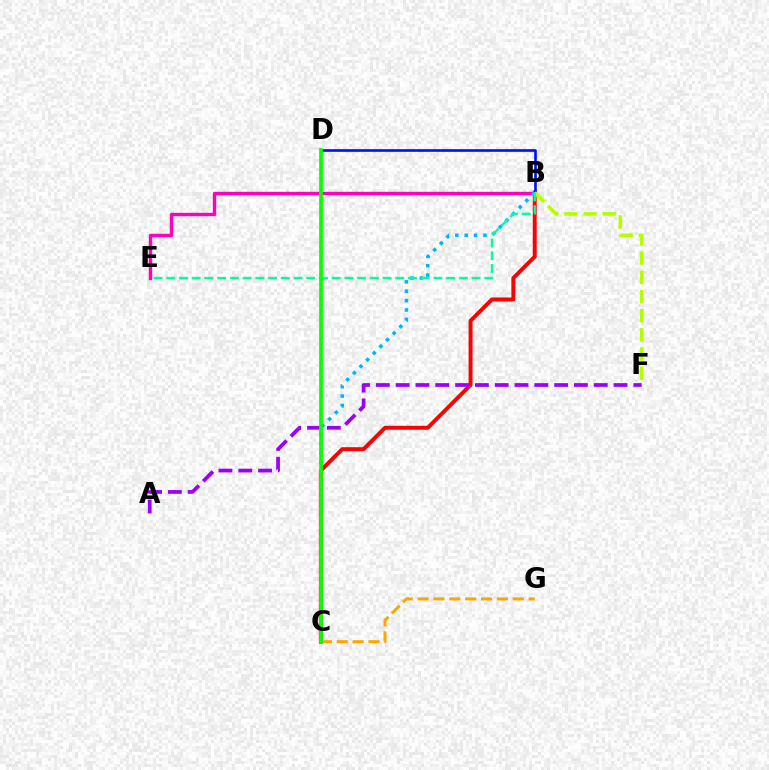{('B', 'E'): [{'color': '#ff00bd', 'line_style': 'solid', 'thickness': 2.44}, {'color': '#00ff9d', 'line_style': 'dashed', 'thickness': 1.73}], ('B', 'C'): [{'color': '#ff0000', 'line_style': 'solid', 'thickness': 2.83}, {'color': '#00b5ff', 'line_style': 'dotted', 'thickness': 2.55}], ('B', 'D'): [{'color': '#0010ff', 'line_style': 'solid', 'thickness': 1.91}], ('A', 'F'): [{'color': '#9b00ff', 'line_style': 'dashed', 'thickness': 2.69}], ('C', 'G'): [{'color': '#ffa500', 'line_style': 'dashed', 'thickness': 2.16}], ('B', 'F'): [{'color': '#b3ff00', 'line_style': 'dashed', 'thickness': 2.6}], ('C', 'D'): [{'color': '#08ff00', 'line_style': 'solid', 'thickness': 2.66}]}